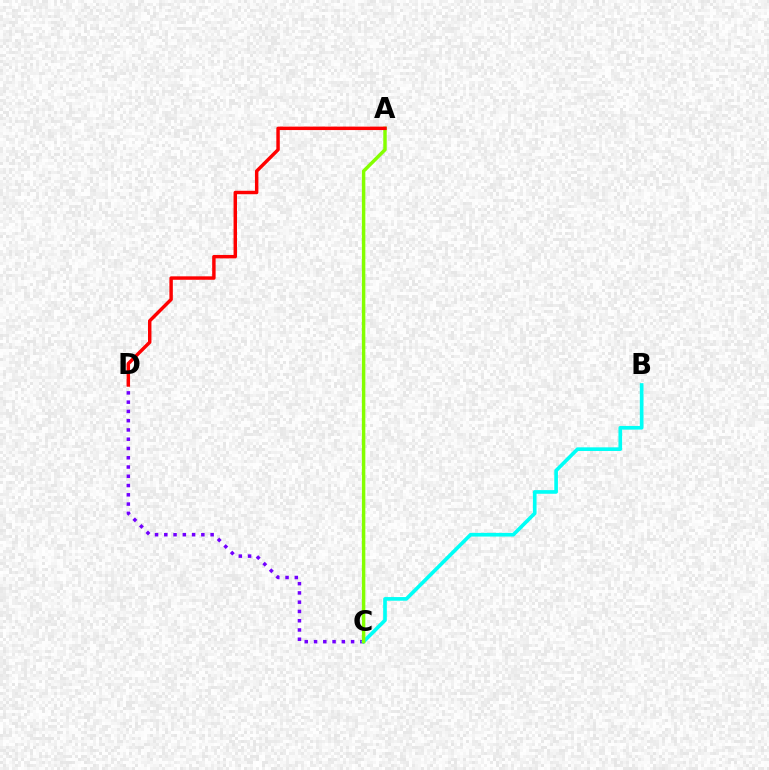{('C', 'D'): [{'color': '#7200ff', 'line_style': 'dotted', 'thickness': 2.52}], ('B', 'C'): [{'color': '#00fff6', 'line_style': 'solid', 'thickness': 2.63}], ('A', 'C'): [{'color': '#84ff00', 'line_style': 'solid', 'thickness': 2.48}], ('A', 'D'): [{'color': '#ff0000', 'line_style': 'solid', 'thickness': 2.48}]}